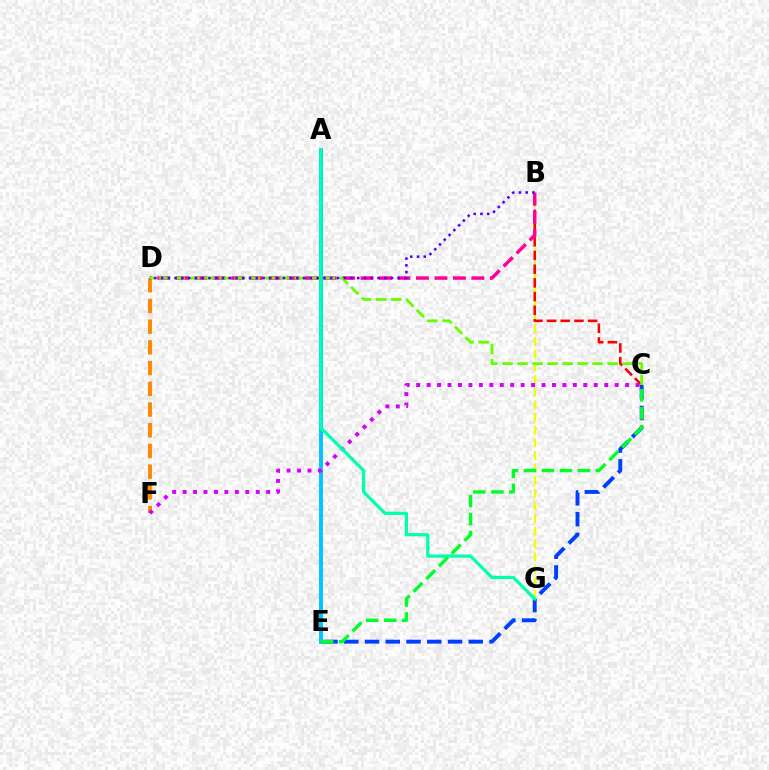{('D', 'F'): [{'color': '#ff8800', 'line_style': 'dashed', 'thickness': 2.81}], ('A', 'E'): [{'color': '#00c7ff', 'line_style': 'solid', 'thickness': 2.86}], ('B', 'G'): [{'color': '#eeff00', 'line_style': 'dashed', 'thickness': 1.72}], ('C', 'E'): [{'color': '#003fff', 'line_style': 'dashed', 'thickness': 2.82}, {'color': '#00ff27', 'line_style': 'dashed', 'thickness': 2.44}], ('B', 'C'): [{'color': '#ff0000', 'line_style': 'dashed', 'thickness': 1.86}], ('C', 'F'): [{'color': '#d600ff', 'line_style': 'dotted', 'thickness': 2.84}], ('B', 'D'): [{'color': '#ff00a0', 'line_style': 'dashed', 'thickness': 2.51}, {'color': '#4f00ff', 'line_style': 'dotted', 'thickness': 1.84}], ('A', 'G'): [{'color': '#00ffaf', 'line_style': 'solid', 'thickness': 2.31}], ('C', 'D'): [{'color': '#66ff00', 'line_style': 'dashed', 'thickness': 2.04}]}